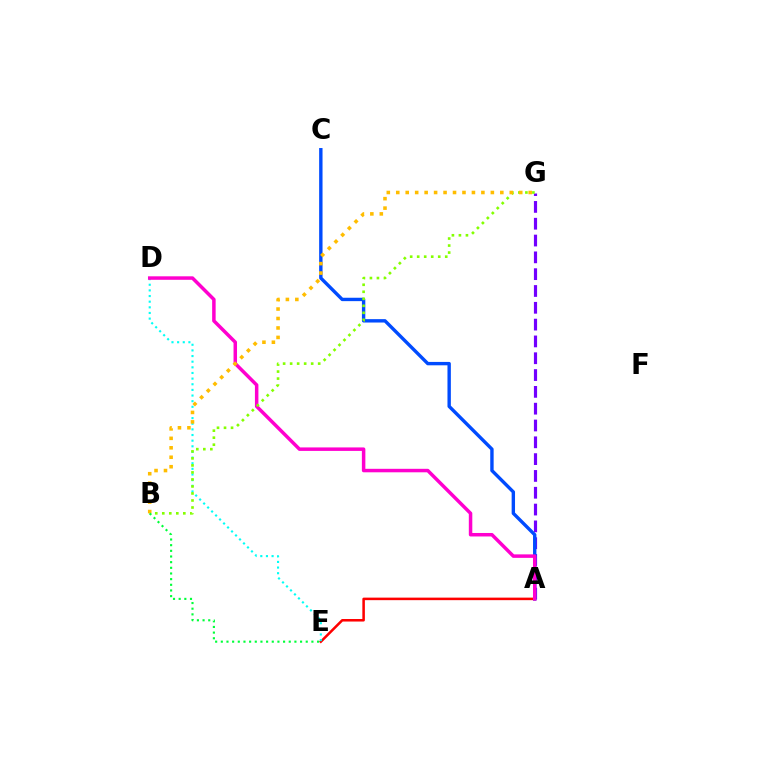{('A', 'G'): [{'color': '#7200ff', 'line_style': 'dashed', 'thickness': 2.28}], ('A', 'E'): [{'color': '#ff0000', 'line_style': 'solid', 'thickness': 1.82}], ('A', 'C'): [{'color': '#004bff', 'line_style': 'solid', 'thickness': 2.44}], ('D', 'E'): [{'color': '#00fff6', 'line_style': 'dotted', 'thickness': 1.53}], ('A', 'D'): [{'color': '#ff00cf', 'line_style': 'solid', 'thickness': 2.51}], ('B', 'G'): [{'color': '#84ff00', 'line_style': 'dotted', 'thickness': 1.91}, {'color': '#ffbd00', 'line_style': 'dotted', 'thickness': 2.57}], ('B', 'E'): [{'color': '#00ff39', 'line_style': 'dotted', 'thickness': 1.54}]}